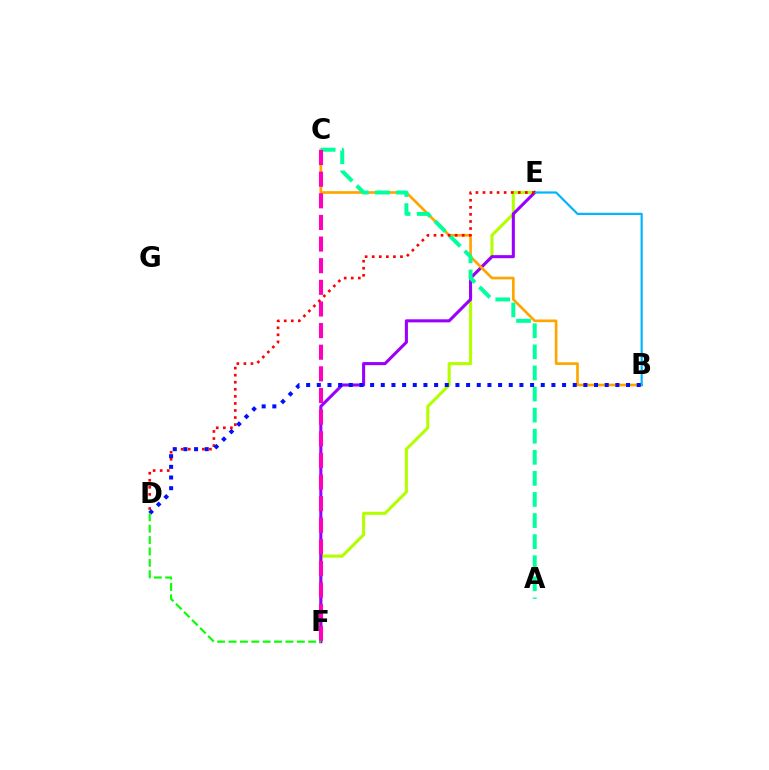{('E', 'F'): [{'color': '#b3ff00', 'line_style': 'solid', 'thickness': 2.22}, {'color': '#9b00ff', 'line_style': 'solid', 'thickness': 2.21}], ('B', 'C'): [{'color': '#ffa500', 'line_style': 'solid', 'thickness': 1.93}], ('A', 'C'): [{'color': '#00ff9d', 'line_style': 'dashed', 'thickness': 2.87}], ('B', 'E'): [{'color': '#00b5ff', 'line_style': 'solid', 'thickness': 1.57}], ('C', 'F'): [{'color': '#ff00bd', 'line_style': 'dashed', 'thickness': 2.94}], ('D', 'E'): [{'color': '#ff0000', 'line_style': 'dotted', 'thickness': 1.92}], ('B', 'D'): [{'color': '#0010ff', 'line_style': 'dotted', 'thickness': 2.9}], ('D', 'F'): [{'color': '#08ff00', 'line_style': 'dashed', 'thickness': 1.55}]}